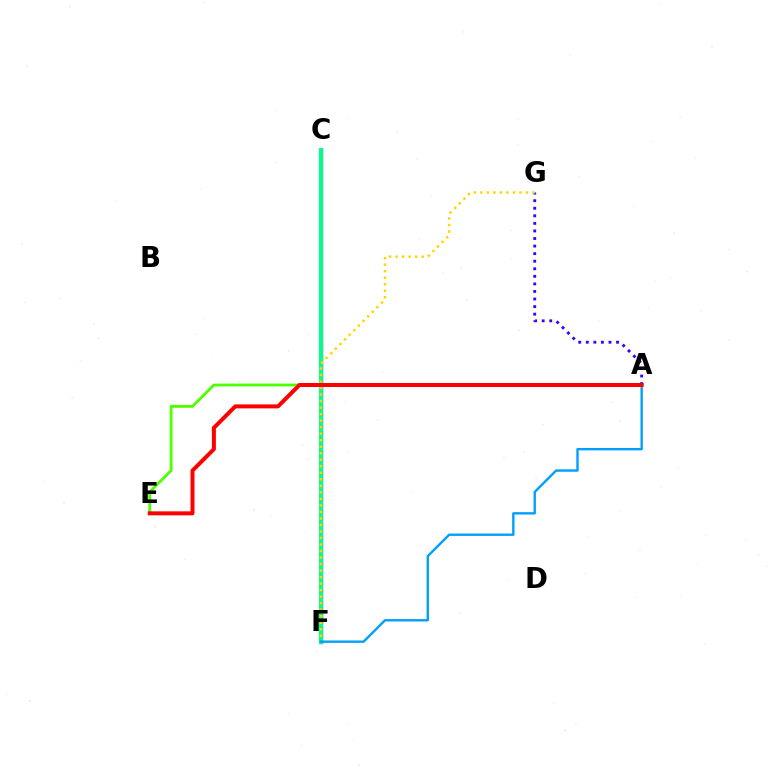{('C', 'F'): [{'color': '#ff00ed', 'line_style': 'solid', 'thickness': 2.48}, {'color': '#00ff86', 'line_style': 'solid', 'thickness': 3.0}], ('A', 'E'): [{'color': '#4fff00', 'line_style': 'solid', 'thickness': 2.04}, {'color': '#ff0000', 'line_style': 'solid', 'thickness': 2.87}], ('A', 'G'): [{'color': '#3700ff', 'line_style': 'dotted', 'thickness': 2.06}], ('F', 'G'): [{'color': '#ffd500', 'line_style': 'dotted', 'thickness': 1.77}], ('A', 'F'): [{'color': '#009eff', 'line_style': 'solid', 'thickness': 1.71}]}